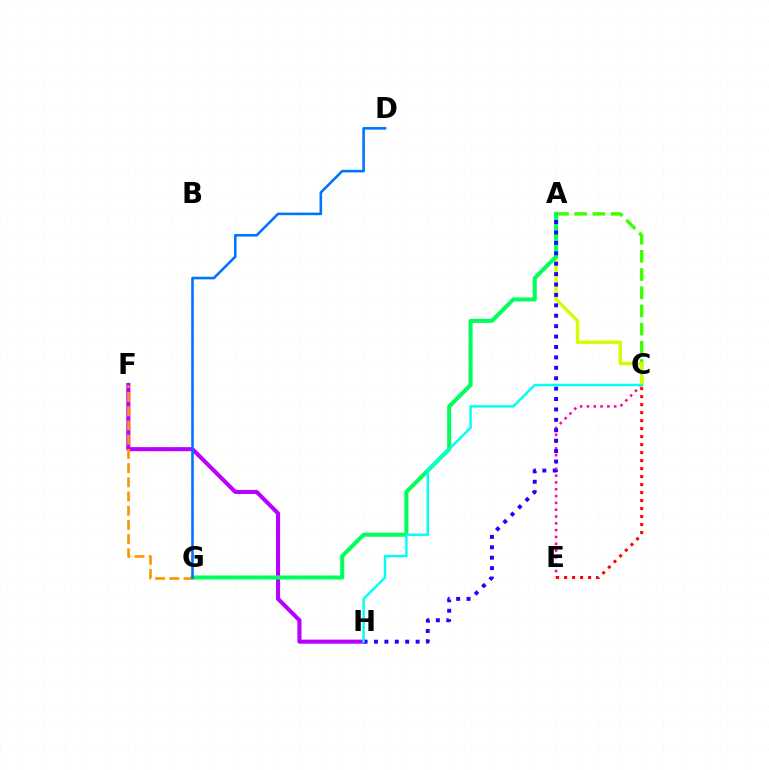{('A', 'C'): [{'color': '#3dff00', 'line_style': 'dashed', 'thickness': 2.47}, {'color': '#d1ff00', 'line_style': 'solid', 'thickness': 2.45}], ('C', 'E'): [{'color': '#ff00ac', 'line_style': 'dotted', 'thickness': 1.85}, {'color': '#ff0000', 'line_style': 'dotted', 'thickness': 2.17}], ('F', 'H'): [{'color': '#b900ff', 'line_style': 'solid', 'thickness': 2.94}], ('A', 'G'): [{'color': '#00ff5c', 'line_style': 'solid', 'thickness': 2.93}], ('F', 'G'): [{'color': '#ff9400', 'line_style': 'dashed', 'thickness': 1.93}], ('A', 'H'): [{'color': '#2500ff', 'line_style': 'dotted', 'thickness': 2.83}], ('D', 'G'): [{'color': '#0074ff', 'line_style': 'solid', 'thickness': 1.88}], ('C', 'H'): [{'color': '#00fff6', 'line_style': 'solid', 'thickness': 1.76}]}